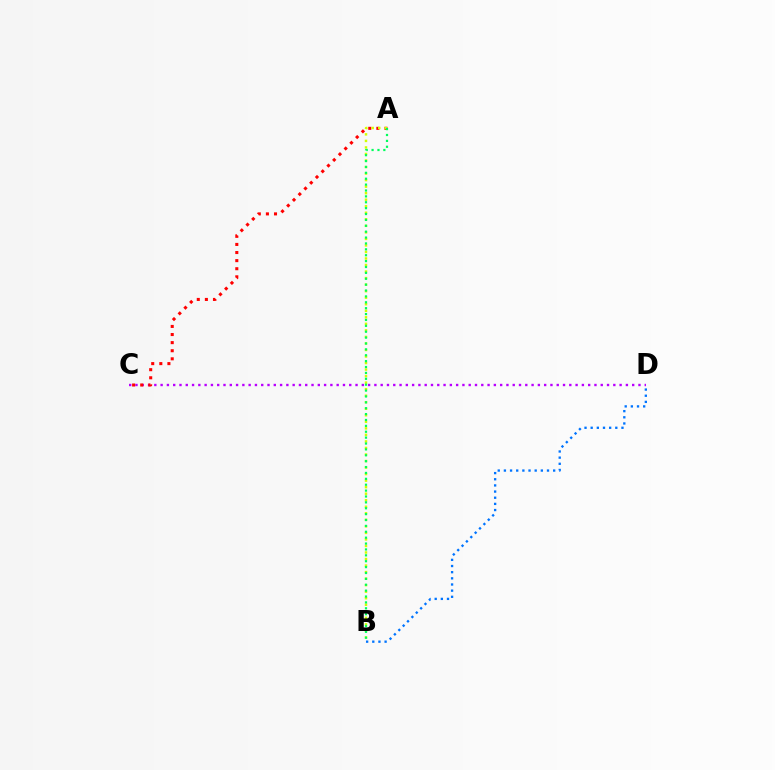{('C', 'D'): [{'color': '#b900ff', 'line_style': 'dotted', 'thickness': 1.71}], ('A', 'C'): [{'color': '#ff0000', 'line_style': 'dotted', 'thickness': 2.2}], ('A', 'B'): [{'color': '#d1ff00', 'line_style': 'dotted', 'thickness': 1.78}, {'color': '#00ff5c', 'line_style': 'dotted', 'thickness': 1.6}], ('B', 'D'): [{'color': '#0074ff', 'line_style': 'dotted', 'thickness': 1.67}]}